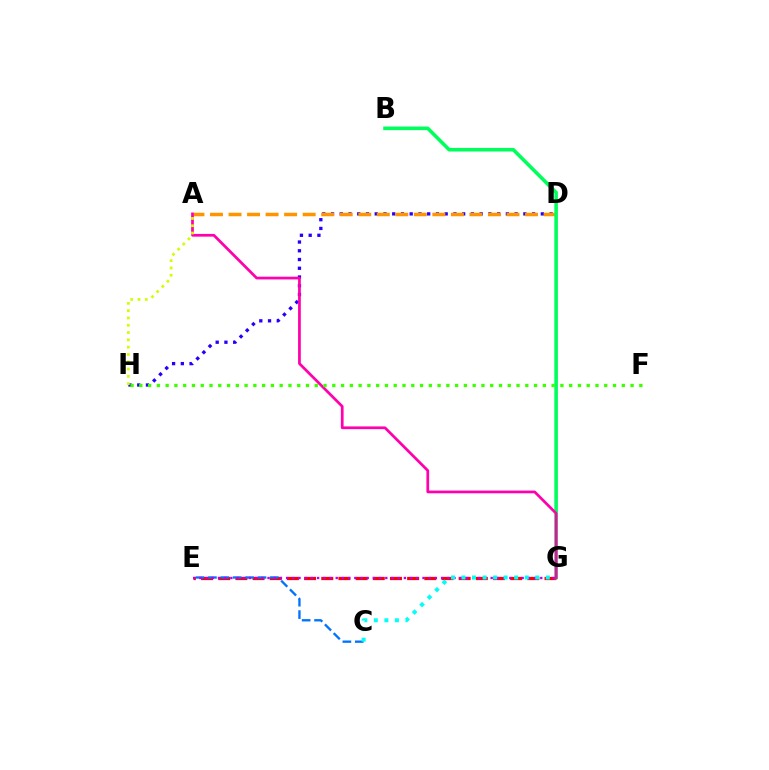{('D', 'H'): [{'color': '#2500ff', 'line_style': 'dotted', 'thickness': 2.38}], ('E', 'G'): [{'color': '#ff0000', 'line_style': 'dashed', 'thickness': 2.33}, {'color': '#b900ff', 'line_style': 'dotted', 'thickness': 1.68}], ('C', 'E'): [{'color': '#0074ff', 'line_style': 'dashed', 'thickness': 1.68}], ('A', 'D'): [{'color': '#ff9400', 'line_style': 'dashed', 'thickness': 2.52}], ('B', 'G'): [{'color': '#00ff5c', 'line_style': 'solid', 'thickness': 2.58}], ('A', 'G'): [{'color': '#ff00ac', 'line_style': 'solid', 'thickness': 1.96}], ('F', 'H'): [{'color': '#3dff00', 'line_style': 'dotted', 'thickness': 2.38}], ('A', 'H'): [{'color': '#d1ff00', 'line_style': 'dotted', 'thickness': 1.98}], ('C', 'G'): [{'color': '#00fff6', 'line_style': 'dotted', 'thickness': 2.86}]}